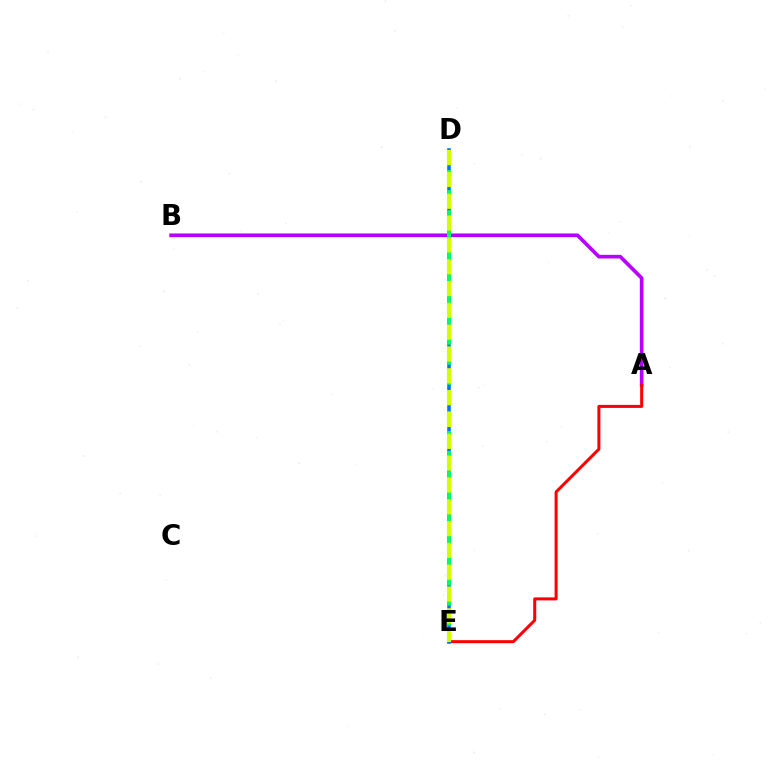{('A', 'B'): [{'color': '#b900ff', 'line_style': 'solid', 'thickness': 2.63}], ('A', 'E'): [{'color': '#ff0000', 'line_style': 'solid', 'thickness': 2.17}], ('D', 'E'): [{'color': '#0074ff', 'line_style': 'solid', 'thickness': 2.56}, {'color': '#00ff5c', 'line_style': 'dashed', 'thickness': 2.73}, {'color': '#d1ff00', 'line_style': 'dashed', 'thickness': 2.96}]}